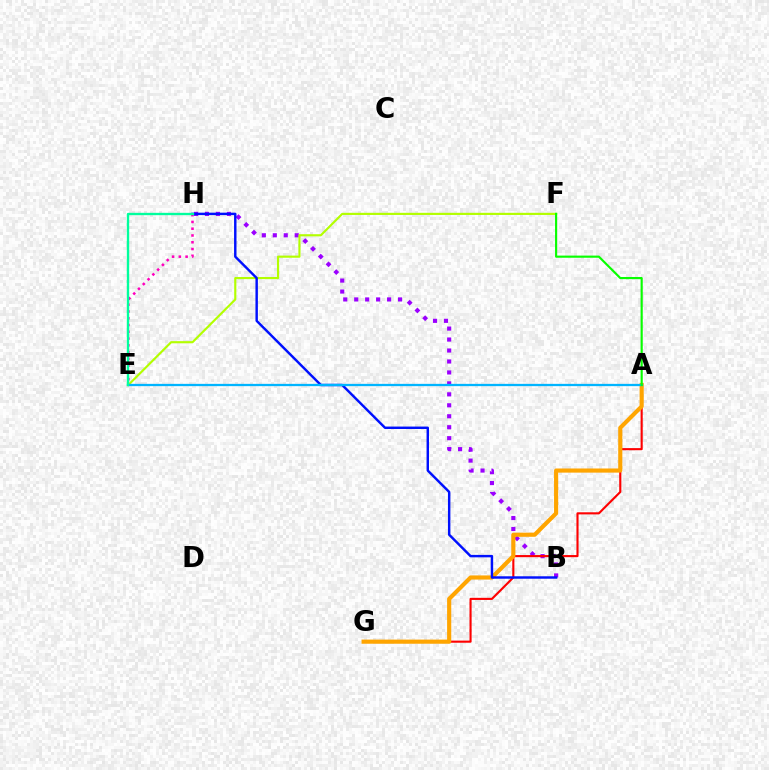{('E', 'H'): [{'color': '#ff00bd', 'line_style': 'dotted', 'thickness': 1.84}, {'color': '#00ff9d', 'line_style': 'solid', 'thickness': 1.69}], ('B', 'H'): [{'color': '#9b00ff', 'line_style': 'dotted', 'thickness': 2.98}, {'color': '#0010ff', 'line_style': 'solid', 'thickness': 1.75}], ('E', 'F'): [{'color': '#b3ff00', 'line_style': 'solid', 'thickness': 1.55}], ('A', 'G'): [{'color': '#ff0000', 'line_style': 'solid', 'thickness': 1.52}, {'color': '#ffa500', 'line_style': 'solid', 'thickness': 2.98}], ('A', 'E'): [{'color': '#00b5ff', 'line_style': 'solid', 'thickness': 1.64}], ('A', 'F'): [{'color': '#08ff00', 'line_style': 'solid', 'thickness': 1.55}]}